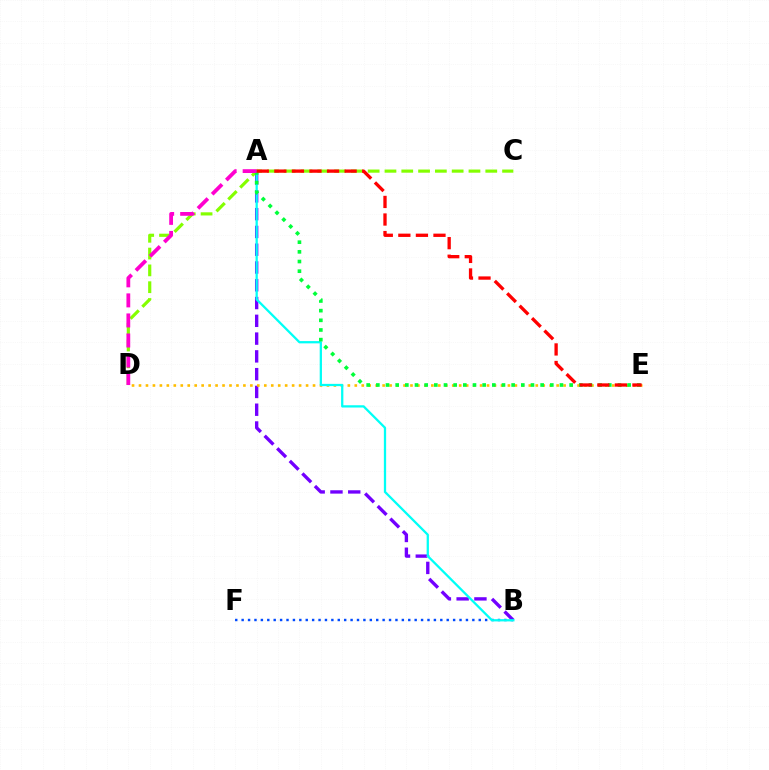{('A', 'B'): [{'color': '#7200ff', 'line_style': 'dashed', 'thickness': 2.42}, {'color': '#00fff6', 'line_style': 'solid', 'thickness': 1.64}], ('B', 'F'): [{'color': '#004bff', 'line_style': 'dotted', 'thickness': 1.74}], ('C', 'D'): [{'color': '#84ff00', 'line_style': 'dashed', 'thickness': 2.28}], ('D', 'E'): [{'color': '#ffbd00', 'line_style': 'dotted', 'thickness': 1.89}], ('A', 'E'): [{'color': '#00ff39', 'line_style': 'dotted', 'thickness': 2.63}, {'color': '#ff0000', 'line_style': 'dashed', 'thickness': 2.39}], ('A', 'D'): [{'color': '#ff00cf', 'line_style': 'dashed', 'thickness': 2.72}]}